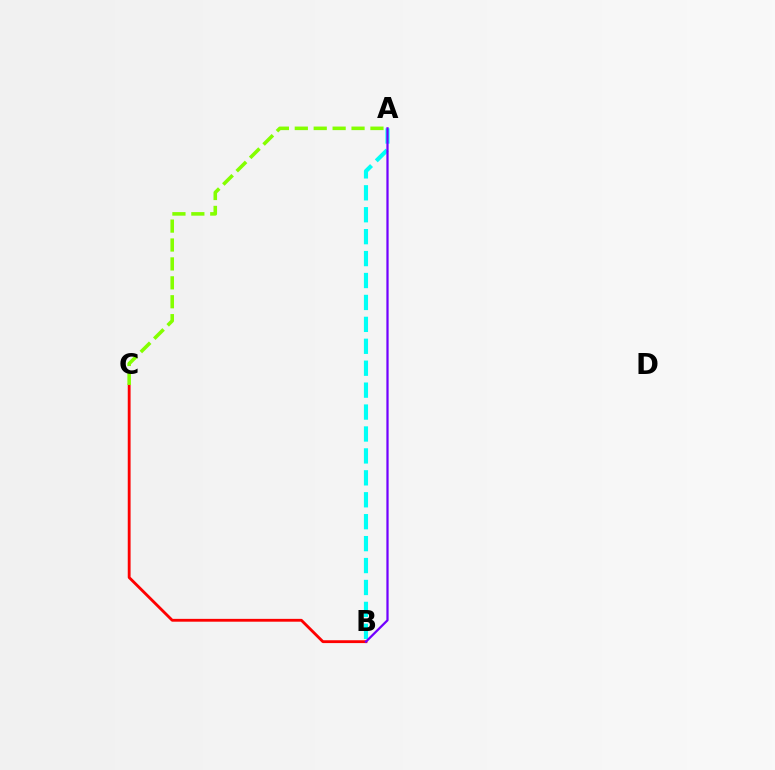{('B', 'C'): [{'color': '#ff0000', 'line_style': 'solid', 'thickness': 2.04}], ('A', 'B'): [{'color': '#00fff6', 'line_style': 'dashed', 'thickness': 2.98}, {'color': '#7200ff', 'line_style': 'solid', 'thickness': 1.62}], ('A', 'C'): [{'color': '#84ff00', 'line_style': 'dashed', 'thickness': 2.57}]}